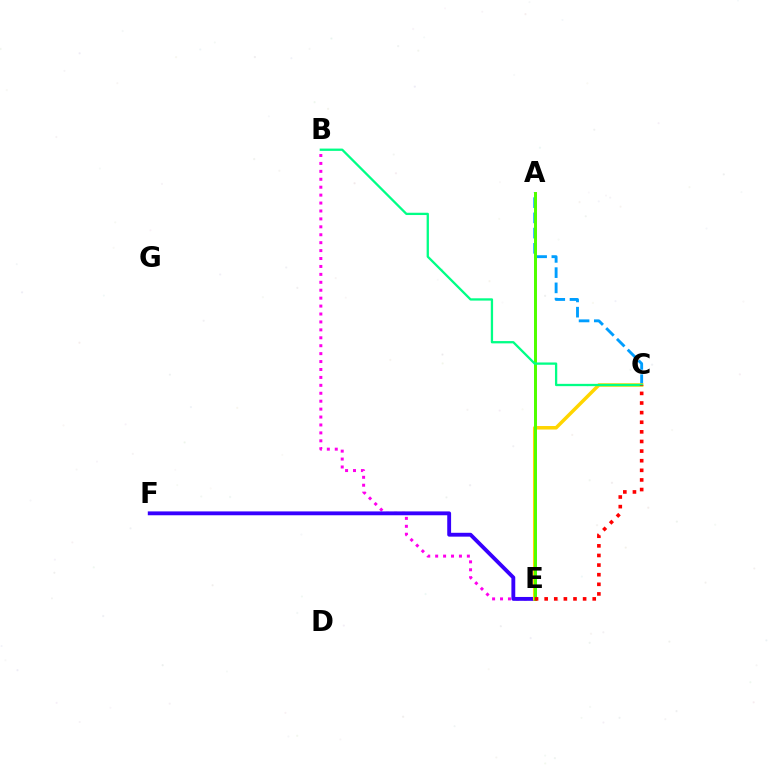{('B', 'E'): [{'color': '#ff00ed', 'line_style': 'dotted', 'thickness': 2.15}], ('A', 'C'): [{'color': '#009eff', 'line_style': 'dashed', 'thickness': 2.07}], ('E', 'F'): [{'color': '#3700ff', 'line_style': 'solid', 'thickness': 2.78}], ('C', 'E'): [{'color': '#ffd500', 'line_style': 'solid', 'thickness': 2.52}, {'color': '#ff0000', 'line_style': 'dotted', 'thickness': 2.61}], ('A', 'E'): [{'color': '#4fff00', 'line_style': 'solid', 'thickness': 2.15}], ('B', 'C'): [{'color': '#00ff86', 'line_style': 'solid', 'thickness': 1.65}]}